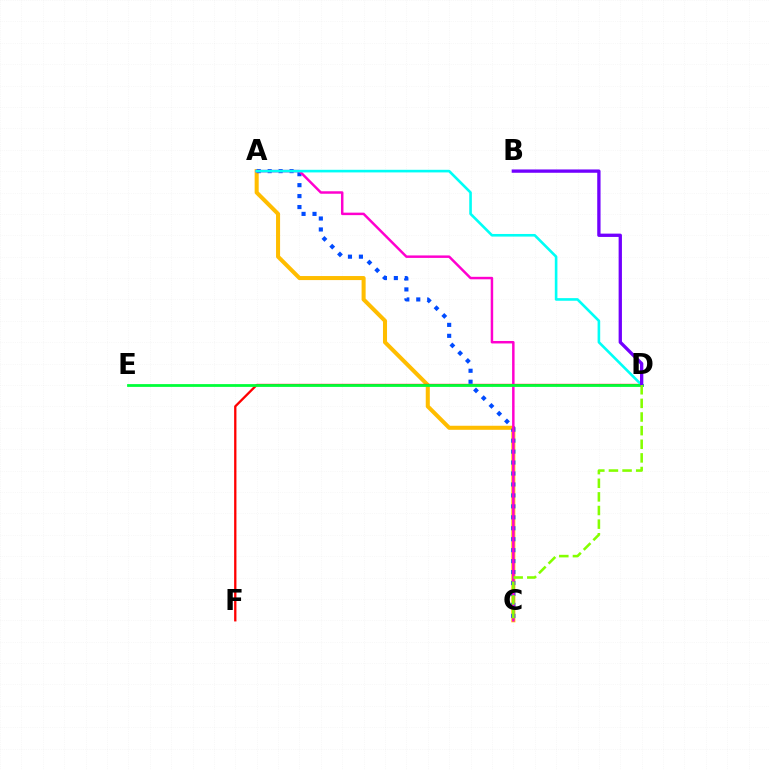{('A', 'C'): [{'color': '#ffbd00', 'line_style': 'solid', 'thickness': 2.91}, {'color': '#004bff', 'line_style': 'dotted', 'thickness': 2.98}, {'color': '#ff00cf', 'line_style': 'solid', 'thickness': 1.79}], ('D', 'F'): [{'color': '#ff0000', 'line_style': 'solid', 'thickness': 1.66}], ('A', 'D'): [{'color': '#00fff6', 'line_style': 'solid', 'thickness': 1.88}], ('D', 'E'): [{'color': '#00ff39', 'line_style': 'solid', 'thickness': 2.0}], ('B', 'D'): [{'color': '#7200ff', 'line_style': 'solid', 'thickness': 2.39}], ('C', 'D'): [{'color': '#84ff00', 'line_style': 'dashed', 'thickness': 1.85}]}